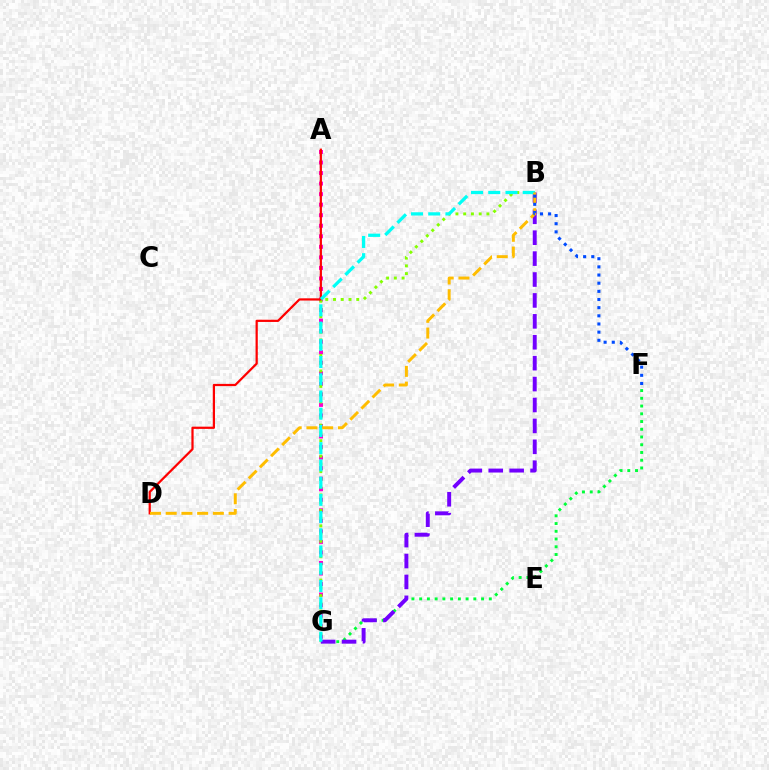{('A', 'G'): [{'color': '#ff00cf', 'line_style': 'dotted', 'thickness': 2.86}], ('B', 'G'): [{'color': '#84ff00', 'line_style': 'dotted', 'thickness': 2.1}, {'color': '#7200ff', 'line_style': 'dashed', 'thickness': 2.84}, {'color': '#00fff6', 'line_style': 'dashed', 'thickness': 2.34}], ('F', 'G'): [{'color': '#00ff39', 'line_style': 'dotted', 'thickness': 2.1}], ('A', 'D'): [{'color': '#ff0000', 'line_style': 'solid', 'thickness': 1.61}], ('B', 'D'): [{'color': '#ffbd00', 'line_style': 'dashed', 'thickness': 2.14}], ('B', 'F'): [{'color': '#004bff', 'line_style': 'dotted', 'thickness': 2.22}]}